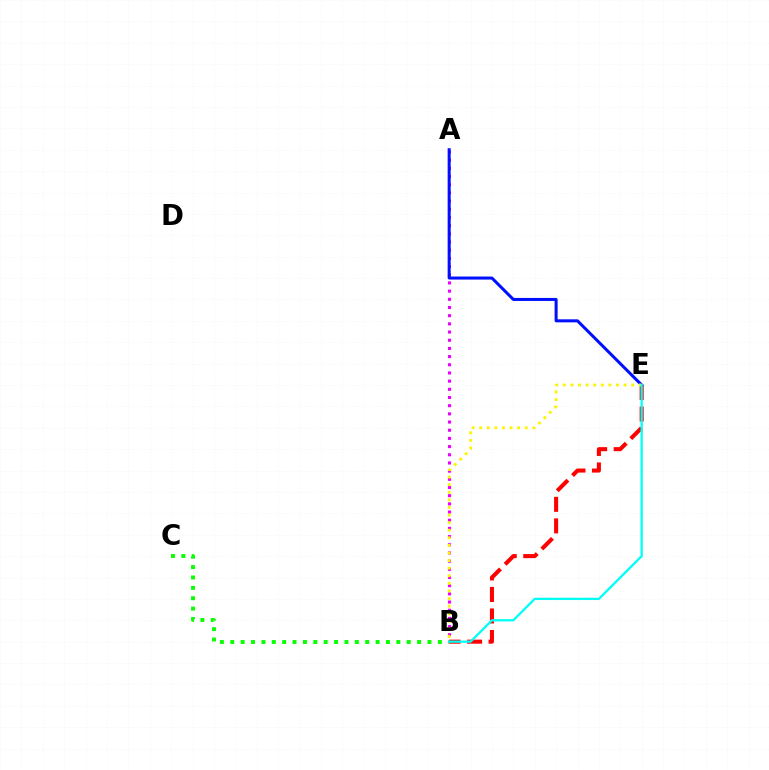{('A', 'B'): [{'color': '#ee00ff', 'line_style': 'dotted', 'thickness': 2.22}], ('B', 'E'): [{'color': '#ff0000', 'line_style': 'dashed', 'thickness': 2.93}, {'color': '#fcf500', 'line_style': 'dotted', 'thickness': 2.06}, {'color': '#00fff6', 'line_style': 'solid', 'thickness': 1.64}], ('A', 'E'): [{'color': '#0010ff', 'line_style': 'solid', 'thickness': 2.18}], ('B', 'C'): [{'color': '#08ff00', 'line_style': 'dotted', 'thickness': 2.82}]}